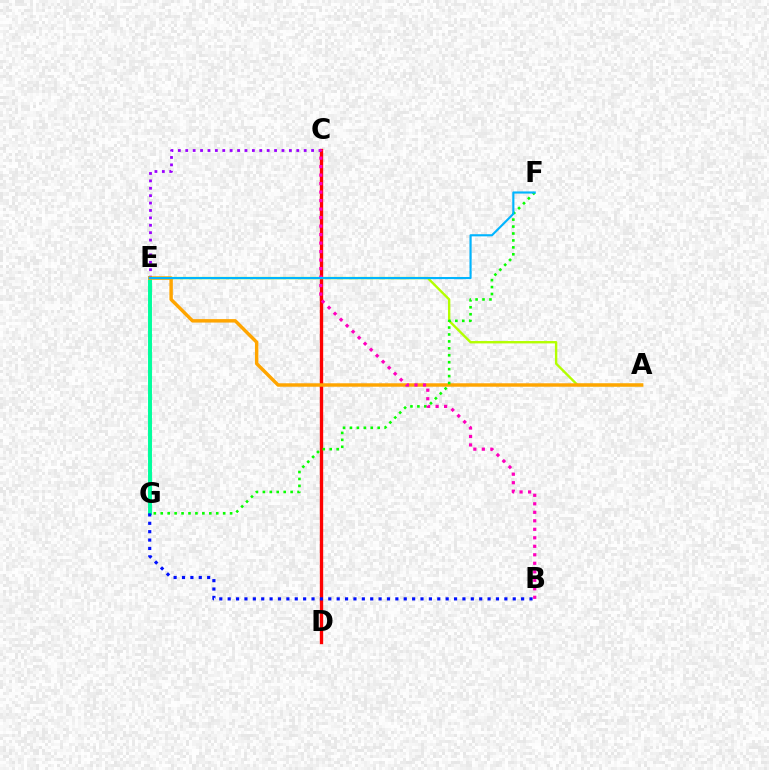{('C', 'D'): [{'color': '#ff0000', 'line_style': 'solid', 'thickness': 2.41}], ('E', 'G'): [{'color': '#00ff9d', 'line_style': 'solid', 'thickness': 2.84}], ('C', 'E'): [{'color': '#9b00ff', 'line_style': 'dotted', 'thickness': 2.01}], ('A', 'E'): [{'color': '#b3ff00', 'line_style': 'solid', 'thickness': 1.71}, {'color': '#ffa500', 'line_style': 'solid', 'thickness': 2.48}], ('B', 'G'): [{'color': '#0010ff', 'line_style': 'dotted', 'thickness': 2.28}], ('F', 'G'): [{'color': '#08ff00', 'line_style': 'dotted', 'thickness': 1.88}], ('B', 'C'): [{'color': '#ff00bd', 'line_style': 'dotted', 'thickness': 2.31}], ('E', 'F'): [{'color': '#00b5ff', 'line_style': 'solid', 'thickness': 1.54}]}